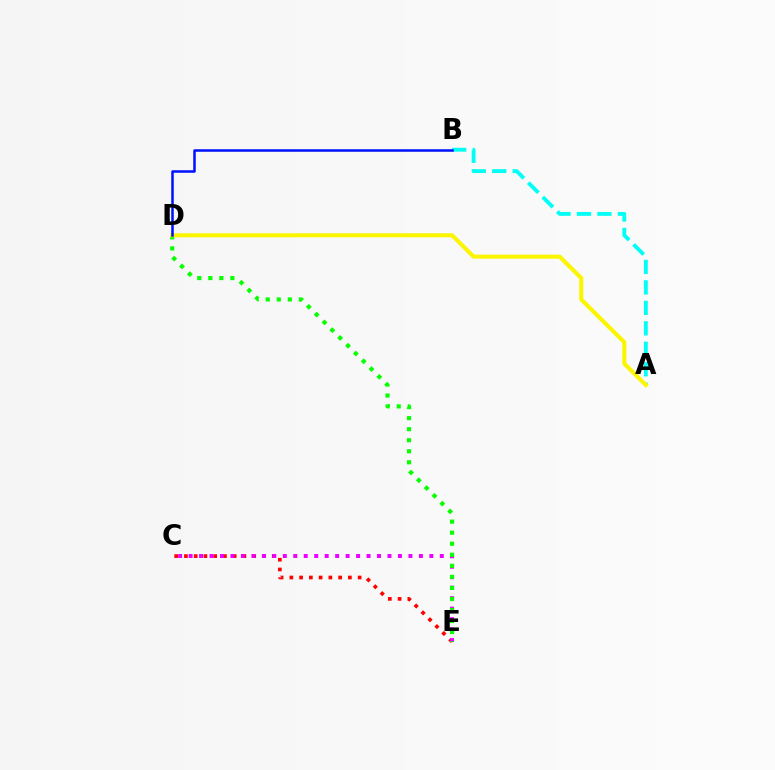{('C', 'E'): [{'color': '#ff0000', 'line_style': 'dotted', 'thickness': 2.65}, {'color': '#ee00ff', 'line_style': 'dotted', 'thickness': 2.84}], ('A', 'B'): [{'color': '#00fff6', 'line_style': 'dashed', 'thickness': 2.78}], ('D', 'E'): [{'color': '#08ff00', 'line_style': 'dotted', 'thickness': 3.0}], ('A', 'D'): [{'color': '#fcf500', 'line_style': 'solid', 'thickness': 2.94}], ('B', 'D'): [{'color': '#0010ff', 'line_style': 'solid', 'thickness': 1.81}]}